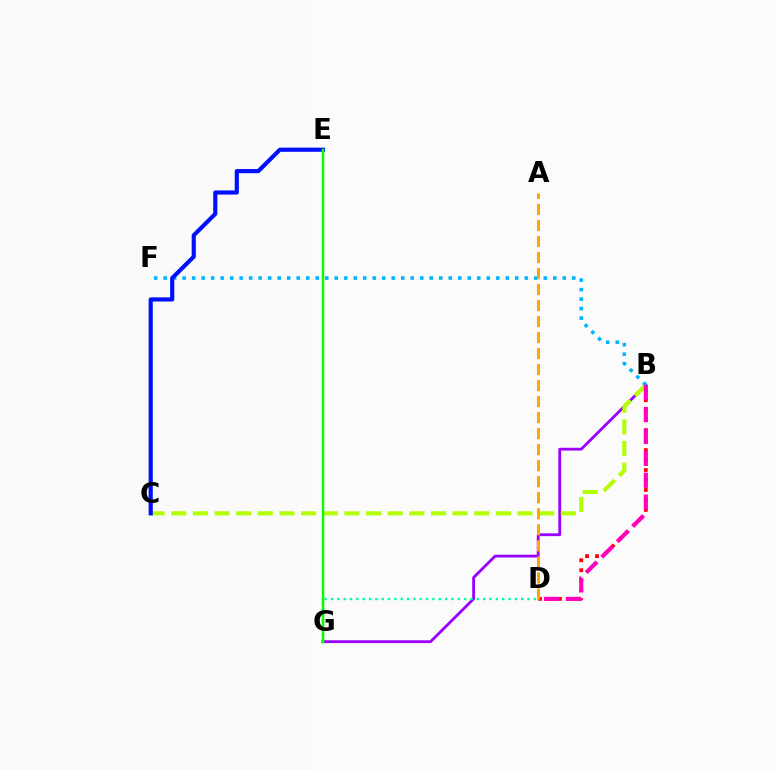{('B', 'G'): [{'color': '#9b00ff', 'line_style': 'solid', 'thickness': 2.02}], ('B', 'C'): [{'color': '#b3ff00', 'line_style': 'dashed', 'thickness': 2.94}], ('D', 'G'): [{'color': '#00ff9d', 'line_style': 'dotted', 'thickness': 1.72}], ('B', 'F'): [{'color': '#00b5ff', 'line_style': 'dotted', 'thickness': 2.58}], ('B', 'D'): [{'color': '#ff0000', 'line_style': 'dotted', 'thickness': 2.71}, {'color': '#ff00bd', 'line_style': 'dashed', 'thickness': 2.98}], ('C', 'E'): [{'color': '#0010ff', 'line_style': 'solid', 'thickness': 2.99}], ('A', 'D'): [{'color': '#ffa500', 'line_style': 'dashed', 'thickness': 2.18}], ('E', 'G'): [{'color': '#08ff00', 'line_style': 'solid', 'thickness': 1.79}]}